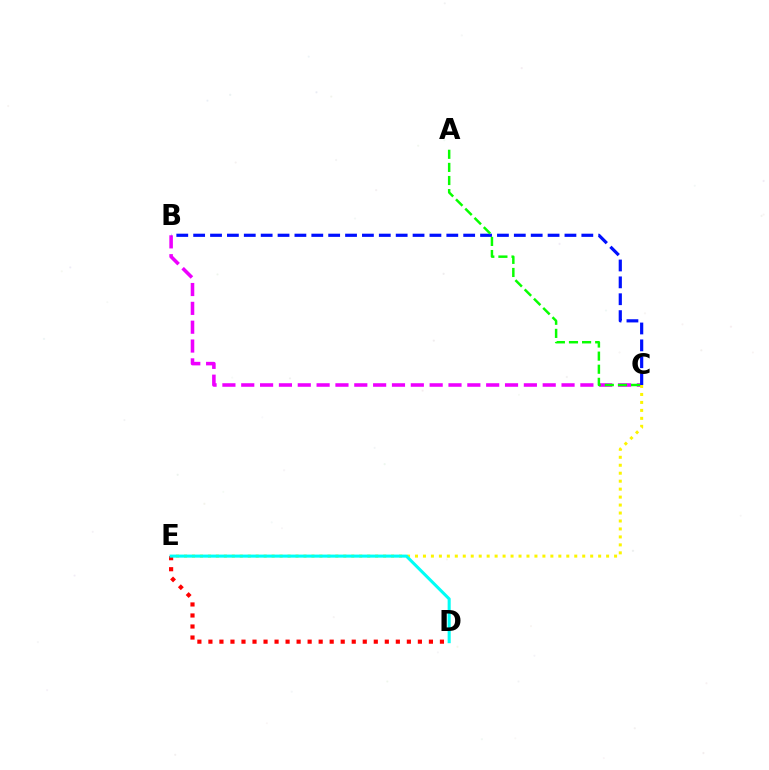{('D', 'E'): [{'color': '#ff0000', 'line_style': 'dotted', 'thickness': 3.0}, {'color': '#00fff6', 'line_style': 'solid', 'thickness': 2.2}], ('B', 'C'): [{'color': '#ee00ff', 'line_style': 'dashed', 'thickness': 2.56}, {'color': '#0010ff', 'line_style': 'dashed', 'thickness': 2.29}], ('C', 'E'): [{'color': '#fcf500', 'line_style': 'dotted', 'thickness': 2.16}], ('A', 'C'): [{'color': '#08ff00', 'line_style': 'dashed', 'thickness': 1.78}]}